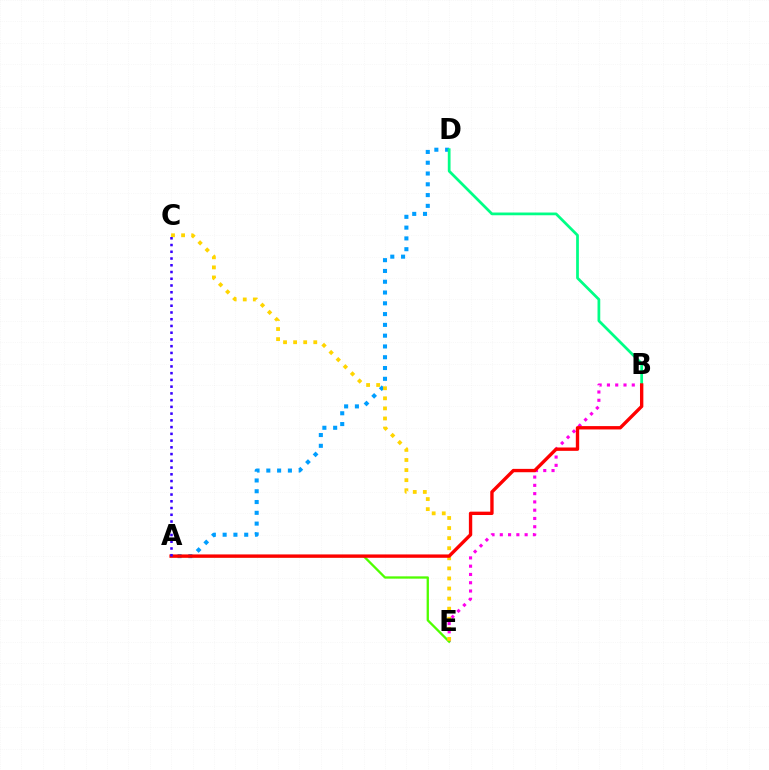{('A', 'D'): [{'color': '#009eff', 'line_style': 'dotted', 'thickness': 2.93}], ('B', 'E'): [{'color': '#ff00ed', 'line_style': 'dotted', 'thickness': 2.25}], ('B', 'D'): [{'color': '#00ff86', 'line_style': 'solid', 'thickness': 1.97}], ('A', 'E'): [{'color': '#4fff00', 'line_style': 'solid', 'thickness': 1.66}], ('C', 'E'): [{'color': '#ffd500', 'line_style': 'dotted', 'thickness': 2.74}], ('A', 'B'): [{'color': '#ff0000', 'line_style': 'solid', 'thickness': 2.42}], ('A', 'C'): [{'color': '#3700ff', 'line_style': 'dotted', 'thickness': 1.83}]}